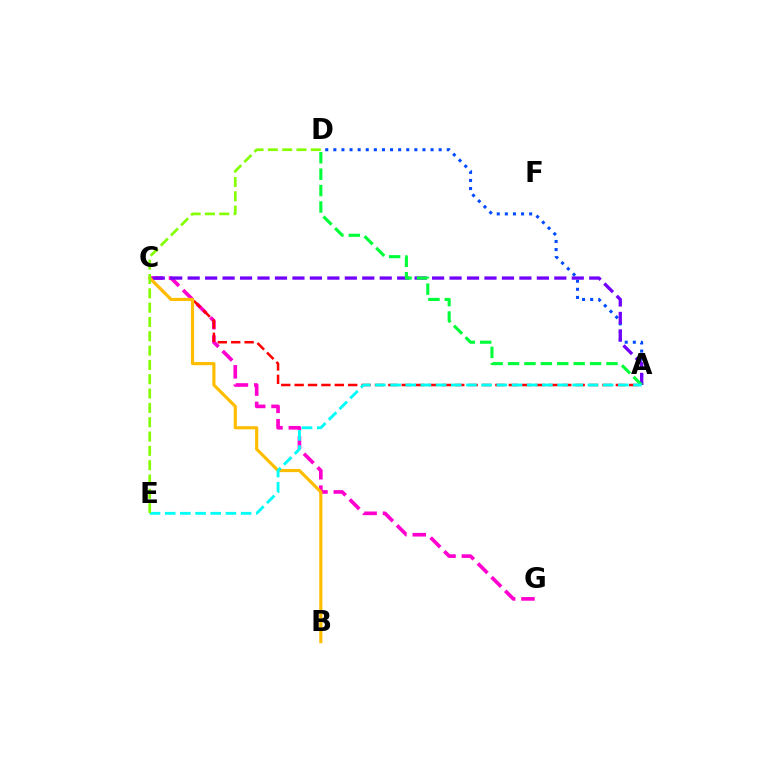{('A', 'D'): [{'color': '#004bff', 'line_style': 'dotted', 'thickness': 2.2}, {'color': '#00ff39', 'line_style': 'dashed', 'thickness': 2.23}], ('C', 'G'): [{'color': '#ff00cf', 'line_style': 'dashed', 'thickness': 2.63}], ('A', 'C'): [{'color': '#ff0000', 'line_style': 'dashed', 'thickness': 1.82}, {'color': '#7200ff', 'line_style': 'dashed', 'thickness': 2.37}], ('B', 'C'): [{'color': '#ffbd00', 'line_style': 'solid', 'thickness': 2.27}], ('A', 'E'): [{'color': '#00fff6', 'line_style': 'dashed', 'thickness': 2.06}], ('D', 'E'): [{'color': '#84ff00', 'line_style': 'dashed', 'thickness': 1.95}]}